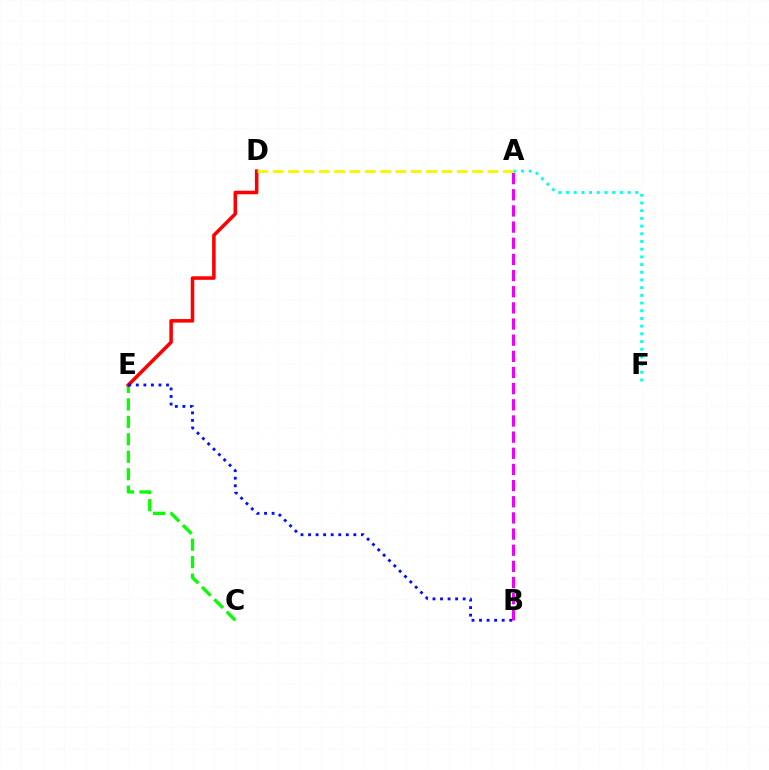{('C', 'E'): [{'color': '#08ff00', 'line_style': 'dashed', 'thickness': 2.37}], ('D', 'E'): [{'color': '#ff0000', 'line_style': 'solid', 'thickness': 2.54}], ('B', 'E'): [{'color': '#0010ff', 'line_style': 'dotted', 'thickness': 2.05}], ('A', 'F'): [{'color': '#00fff6', 'line_style': 'dotted', 'thickness': 2.09}], ('A', 'D'): [{'color': '#fcf500', 'line_style': 'dashed', 'thickness': 2.08}], ('A', 'B'): [{'color': '#ee00ff', 'line_style': 'dashed', 'thickness': 2.19}]}